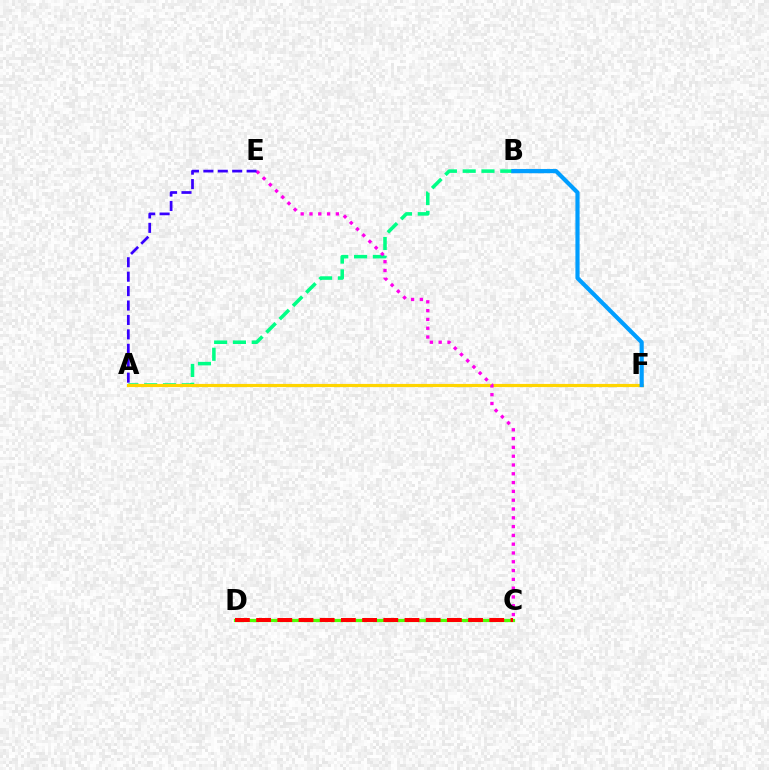{('A', 'B'): [{'color': '#00ff86', 'line_style': 'dashed', 'thickness': 2.55}], ('C', 'D'): [{'color': '#4fff00', 'line_style': 'solid', 'thickness': 2.33}, {'color': '#ff0000', 'line_style': 'dashed', 'thickness': 2.88}], ('A', 'F'): [{'color': '#ffd500', 'line_style': 'solid', 'thickness': 2.27}], ('B', 'F'): [{'color': '#009eff', 'line_style': 'solid', 'thickness': 3.0}], ('C', 'E'): [{'color': '#ff00ed', 'line_style': 'dotted', 'thickness': 2.39}], ('A', 'E'): [{'color': '#3700ff', 'line_style': 'dashed', 'thickness': 1.96}]}